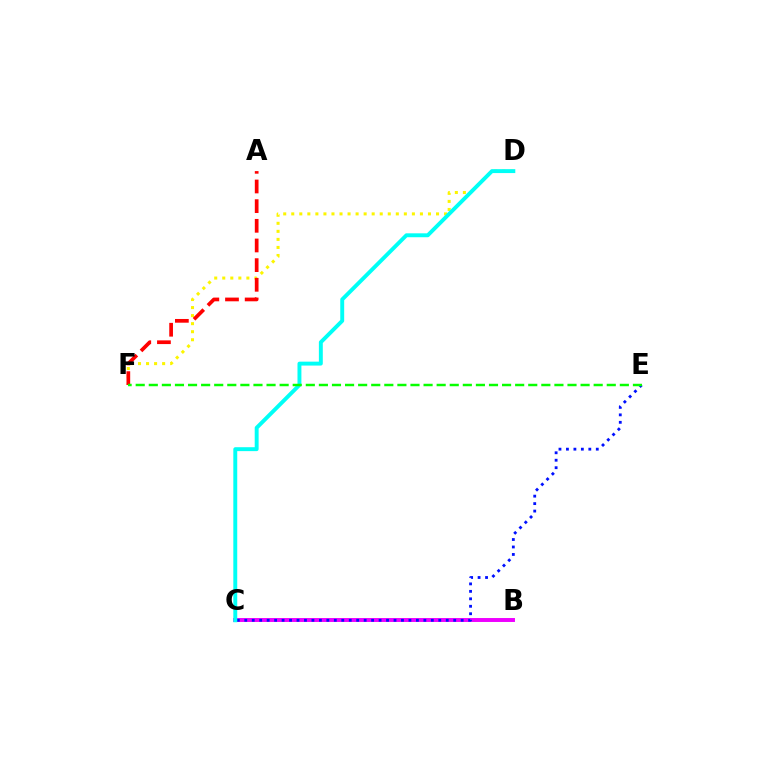{('B', 'C'): [{'color': '#ee00ff', 'line_style': 'solid', 'thickness': 2.84}], ('C', 'E'): [{'color': '#0010ff', 'line_style': 'dotted', 'thickness': 2.03}], ('D', 'F'): [{'color': '#fcf500', 'line_style': 'dotted', 'thickness': 2.19}], ('A', 'F'): [{'color': '#ff0000', 'line_style': 'dashed', 'thickness': 2.67}], ('C', 'D'): [{'color': '#00fff6', 'line_style': 'solid', 'thickness': 2.82}], ('E', 'F'): [{'color': '#08ff00', 'line_style': 'dashed', 'thickness': 1.78}]}